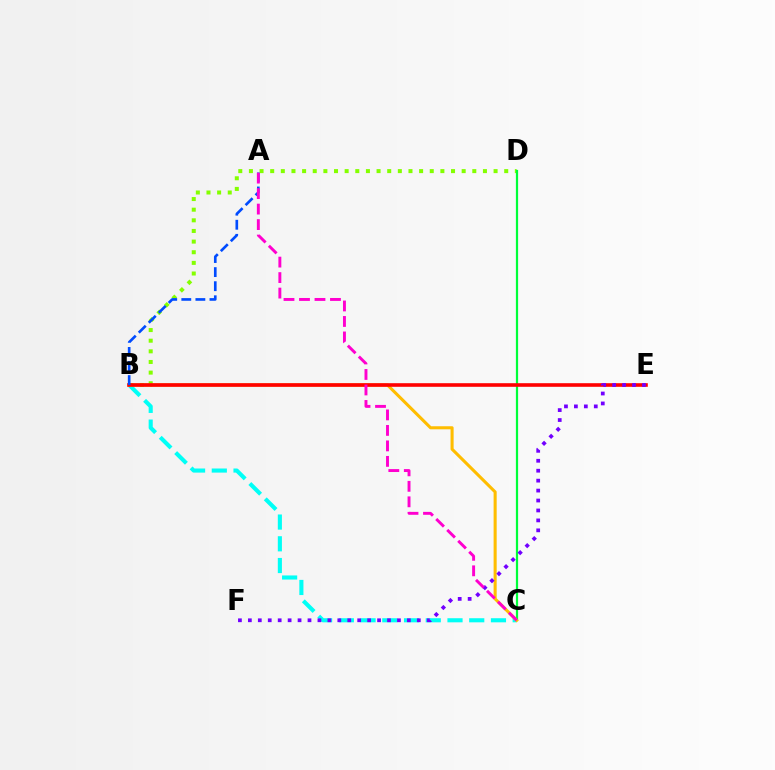{('B', 'D'): [{'color': '#84ff00', 'line_style': 'dotted', 'thickness': 2.89}], ('B', 'C'): [{'color': '#00fff6', 'line_style': 'dashed', 'thickness': 2.95}, {'color': '#ffbd00', 'line_style': 'solid', 'thickness': 2.21}], ('C', 'D'): [{'color': '#00ff39', 'line_style': 'solid', 'thickness': 1.59}], ('B', 'E'): [{'color': '#ff0000', 'line_style': 'solid', 'thickness': 2.6}], ('A', 'B'): [{'color': '#004bff', 'line_style': 'dashed', 'thickness': 1.91}], ('E', 'F'): [{'color': '#7200ff', 'line_style': 'dotted', 'thickness': 2.7}], ('A', 'C'): [{'color': '#ff00cf', 'line_style': 'dashed', 'thickness': 2.1}]}